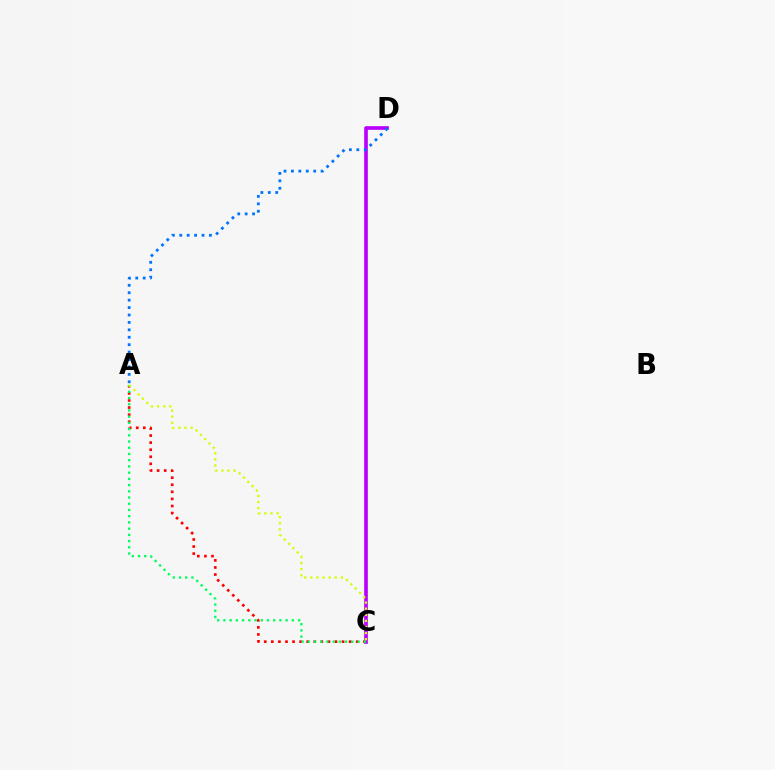{('C', 'D'): [{'color': '#b900ff', 'line_style': 'solid', 'thickness': 2.63}], ('A', 'C'): [{'color': '#ff0000', 'line_style': 'dotted', 'thickness': 1.92}, {'color': '#00ff5c', 'line_style': 'dotted', 'thickness': 1.69}, {'color': '#d1ff00', 'line_style': 'dotted', 'thickness': 1.66}], ('A', 'D'): [{'color': '#0074ff', 'line_style': 'dotted', 'thickness': 2.02}]}